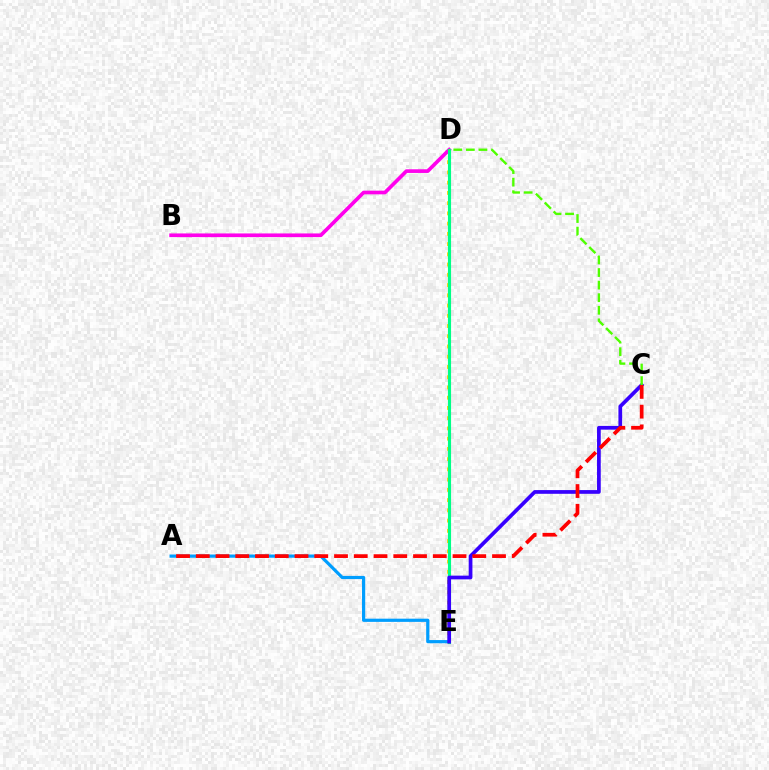{('D', 'E'): [{'color': '#ffd500', 'line_style': 'dotted', 'thickness': 2.78}, {'color': '#00ff86', 'line_style': 'solid', 'thickness': 2.25}], ('B', 'D'): [{'color': '#ff00ed', 'line_style': 'solid', 'thickness': 2.64}], ('A', 'E'): [{'color': '#009eff', 'line_style': 'solid', 'thickness': 2.3}], ('C', 'E'): [{'color': '#3700ff', 'line_style': 'solid', 'thickness': 2.68}], ('A', 'C'): [{'color': '#ff0000', 'line_style': 'dashed', 'thickness': 2.68}], ('C', 'D'): [{'color': '#4fff00', 'line_style': 'dashed', 'thickness': 1.71}]}